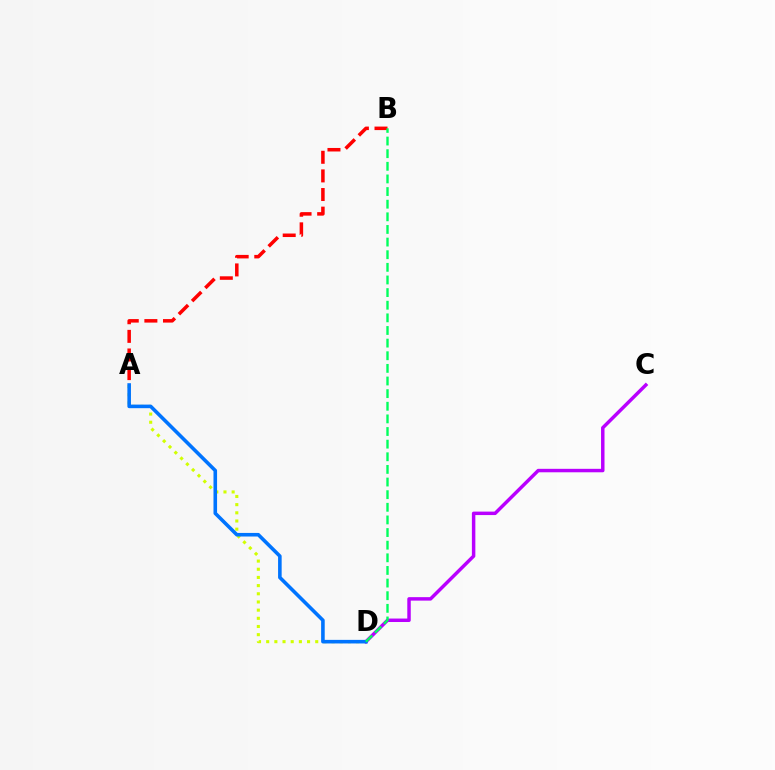{('A', 'D'): [{'color': '#d1ff00', 'line_style': 'dotted', 'thickness': 2.22}, {'color': '#0074ff', 'line_style': 'solid', 'thickness': 2.58}], ('C', 'D'): [{'color': '#b900ff', 'line_style': 'solid', 'thickness': 2.5}], ('A', 'B'): [{'color': '#ff0000', 'line_style': 'dashed', 'thickness': 2.53}], ('B', 'D'): [{'color': '#00ff5c', 'line_style': 'dashed', 'thickness': 1.72}]}